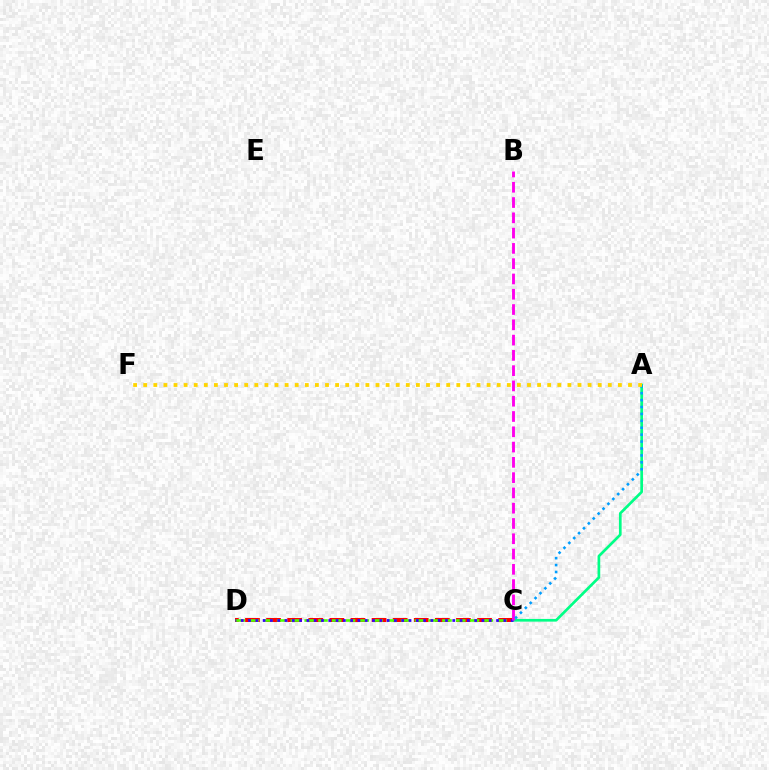{('C', 'D'): [{'color': '#ff0000', 'line_style': 'dashed', 'thickness': 2.87}, {'color': '#4fff00', 'line_style': 'dashed', 'thickness': 1.87}, {'color': '#3700ff', 'line_style': 'dotted', 'thickness': 1.98}], ('A', 'C'): [{'color': '#00ff86', 'line_style': 'solid', 'thickness': 1.94}, {'color': '#009eff', 'line_style': 'dotted', 'thickness': 1.88}], ('B', 'C'): [{'color': '#ff00ed', 'line_style': 'dashed', 'thickness': 2.08}], ('A', 'F'): [{'color': '#ffd500', 'line_style': 'dotted', 'thickness': 2.74}]}